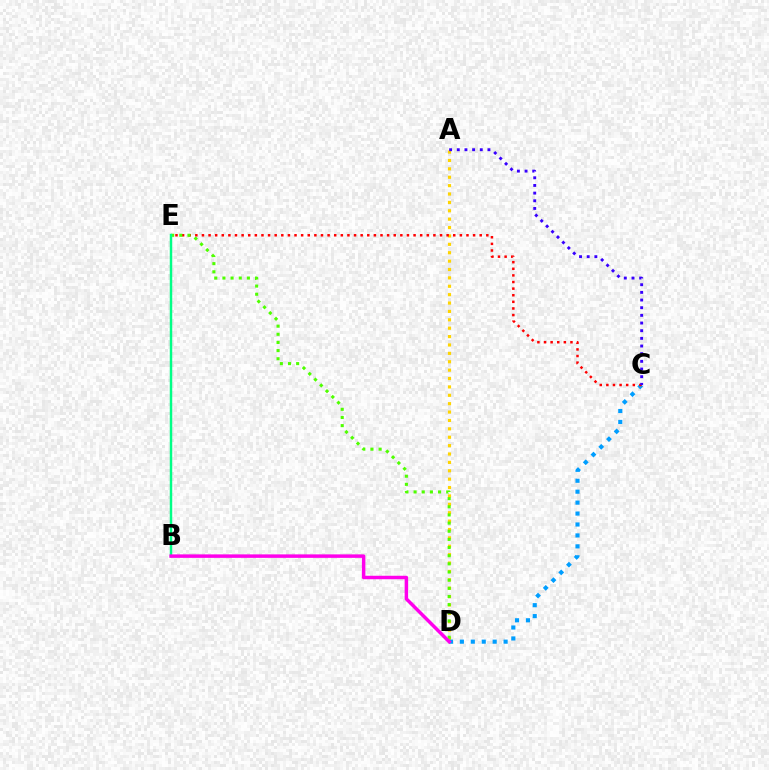{('A', 'D'): [{'color': '#ffd500', 'line_style': 'dotted', 'thickness': 2.28}], ('C', 'D'): [{'color': '#009eff', 'line_style': 'dotted', 'thickness': 2.97}], ('C', 'E'): [{'color': '#ff0000', 'line_style': 'dotted', 'thickness': 1.8}], ('D', 'E'): [{'color': '#4fff00', 'line_style': 'dotted', 'thickness': 2.22}], ('A', 'C'): [{'color': '#3700ff', 'line_style': 'dotted', 'thickness': 2.08}], ('B', 'E'): [{'color': '#00ff86', 'line_style': 'solid', 'thickness': 1.77}], ('B', 'D'): [{'color': '#ff00ed', 'line_style': 'solid', 'thickness': 2.5}]}